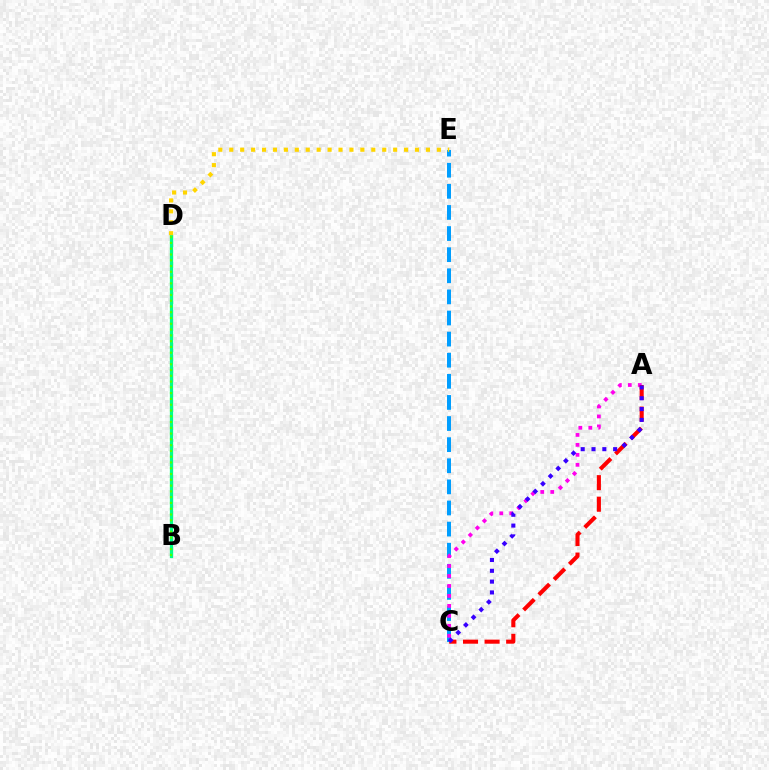{('B', 'D'): [{'color': '#00ff86', 'line_style': 'solid', 'thickness': 2.35}, {'color': '#4fff00', 'line_style': 'dotted', 'thickness': 1.57}], ('C', 'E'): [{'color': '#009eff', 'line_style': 'dashed', 'thickness': 2.87}], ('D', 'E'): [{'color': '#ffd500', 'line_style': 'dotted', 'thickness': 2.97}], ('A', 'C'): [{'color': '#ff00ed', 'line_style': 'dotted', 'thickness': 2.71}, {'color': '#ff0000', 'line_style': 'dashed', 'thickness': 2.93}, {'color': '#3700ff', 'line_style': 'dotted', 'thickness': 2.94}]}